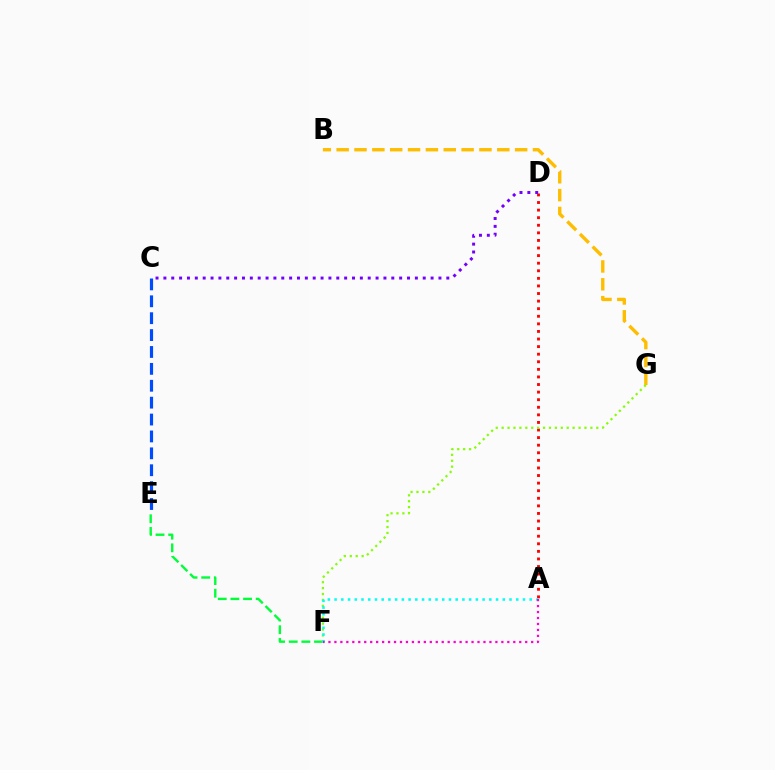{('C', 'E'): [{'color': '#004bff', 'line_style': 'dashed', 'thickness': 2.29}], ('E', 'F'): [{'color': '#00ff39', 'line_style': 'dashed', 'thickness': 1.72}], ('B', 'G'): [{'color': '#ffbd00', 'line_style': 'dashed', 'thickness': 2.42}], ('A', 'D'): [{'color': '#ff0000', 'line_style': 'dotted', 'thickness': 2.06}], ('F', 'G'): [{'color': '#84ff00', 'line_style': 'dotted', 'thickness': 1.61}], ('C', 'D'): [{'color': '#7200ff', 'line_style': 'dotted', 'thickness': 2.14}], ('A', 'F'): [{'color': '#00fff6', 'line_style': 'dotted', 'thickness': 1.83}, {'color': '#ff00cf', 'line_style': 'dotted', 'thickness': 1.62}]}